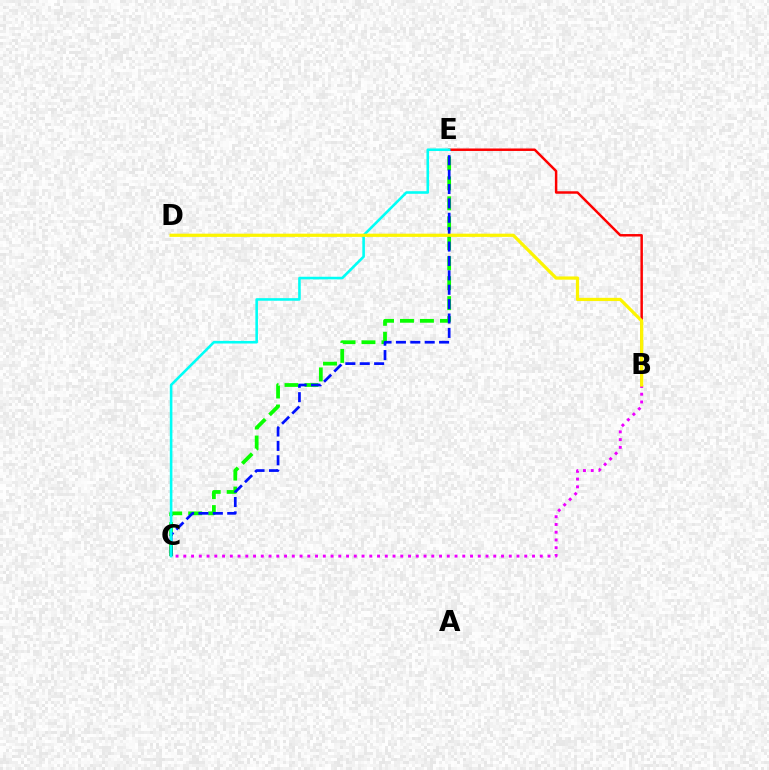{('C', 'E'): [{'color': '#08ff00', 'line_style': 'dashed', 'thickness': 2.71}, {'color': '#0010ff', 'line_style': 'dashed', 'thickness': 1.96}, {'color': '#00fff6', 'line_style': 'solid', 'thickness': 1.87}], ('B', 'E'): [{'color': '#ff0000', 'line_style': 'solid', 'thickness': 1.78}], ('B', 'C'): [{'color': '#ee00ff', 'line_style': 'dotted', 'thickness': 2.11}], ('B', 'D'): [{'color': '#fcf500', 'line_style': 'solid', 'thickness': 2.32}]}